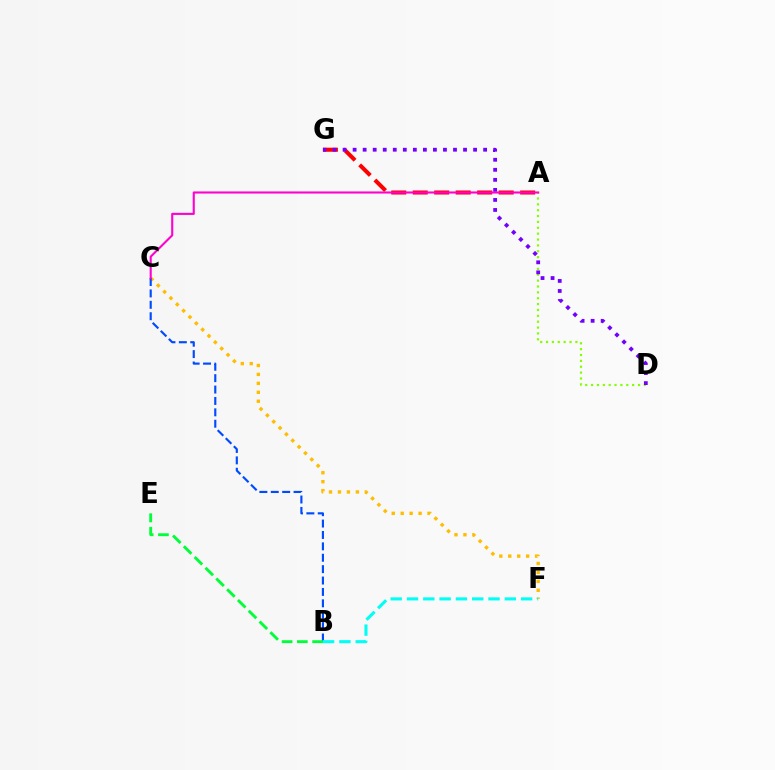{('A', 'D'): [{'color': '#84ff00', 'line_style': 'dotted', 'thickness': 1.59}], ('A', 'G'): [{'color': '#ff0000', 'line_style': 'dashed', 'thickness': 2.92}], ('C', 'F'): [{'color': '#ffbd00', 'line_style': 'dotted', 'thickness': 2.43}], ('B', 'C'): [{'color': '#004bff', 'line_style': 'dashed', 'thickness': 1.55}], ('B', 'E'): [{'color': '#00ff39', 'line_style': 'dashed', 'thickness': 2.07}], ('D', 'G'): [{'color': '#7200ff', 'line_style': 'dotted', 'thickness': 2.73}], ('A', 'C'): [{'color': '#ff00cf', 'line_style': 'solid', 'thickness': 1.51}], ('B', 'F'): [{'color': '#00fff6', 'line_style': 'dashed', 'thickness': 2.21}]}